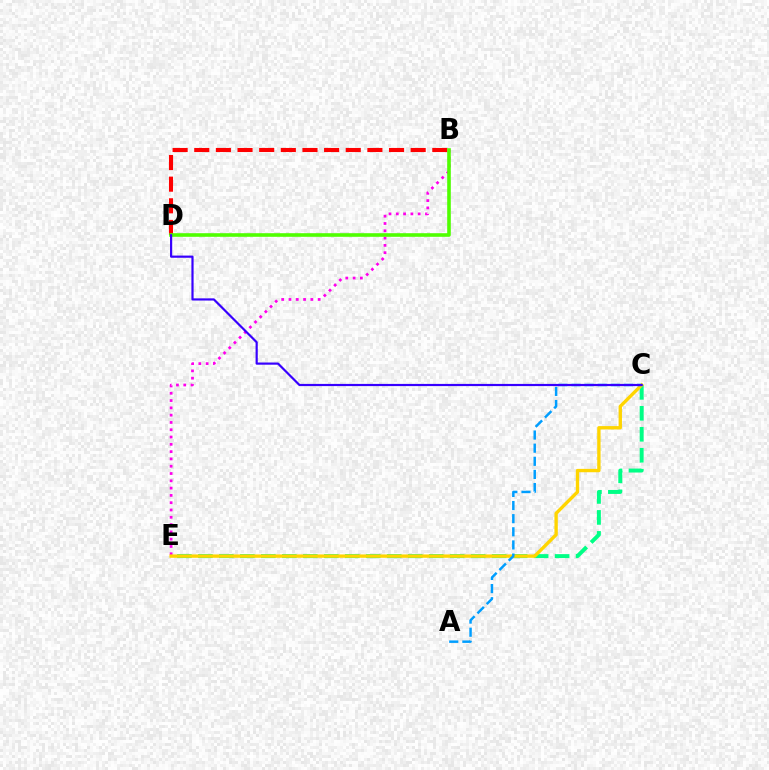{('B', 'D'): [{'color': '#ff0000', 'line_style': 'dashed', 'thickness': 2.94}, {'color': '#4fff00', 'line_style': 'solid', 'thickness': 2.59}], ('C', 'E'): [{'color': '#00ff86', 'line_style': 'dashed', 'thickness': 2.85}, {'color': '#ffd500', 'line_style': 'solid', 'thickness': 2.42}], ('B', 'E'): [{'color': '#ff00ed', 'line_style': 'dotted', 'thickness': 1.98}], ('A', 'C'): [{'color': '#009eff', 'line_style': 'dashed', 'thickness': 1.78}], ('C', 'D'): [{'color': '#3700ff', 'line_style': 'solid', 'thickness': 1.57}]}